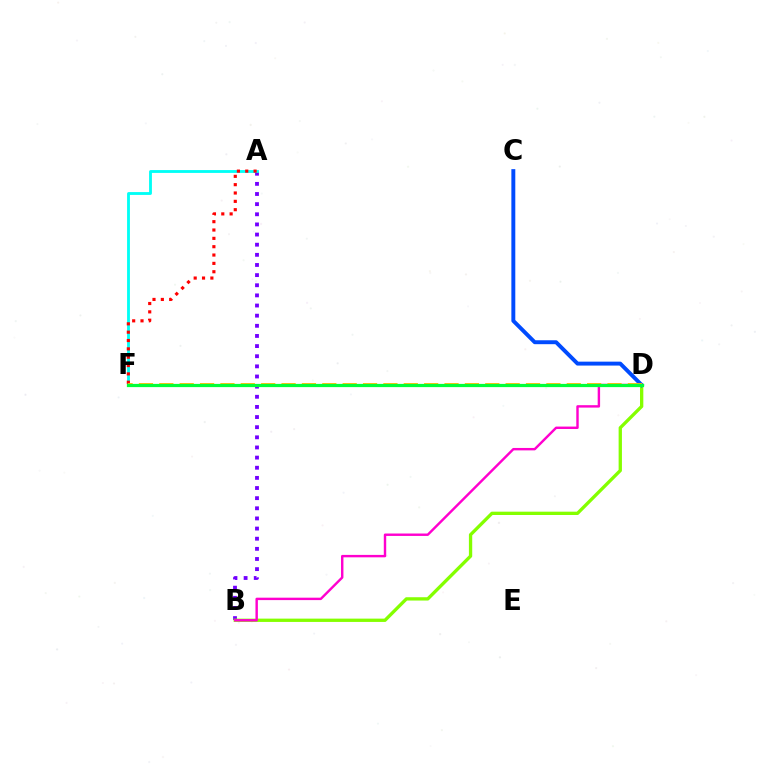{('A', 'B'): [{'color': '#7200ff', 'line_style': 'dotted', 'thickness': 2.75}], ('A', 'F'): [{'color': '#00fff6', 'line_style': 'solid', 'thickness': 2.04}, {'color': '#ff0000', 'line_style': 'dotted', 'thickness': 2.27}], ('B', 'D'): [{'color': '#84ff00', 'line_style': 'solid', 'thickness': 2.39}, {'color': '#ff00cf', 'line_style': 'solid', 'thickness': 1.74}], ('C', 'D'): [{'color': '#004bff', 'line_style': 'solid', 'thickness': 2.83}], ('D', 'F'): [{'color': '#ffbd00', 'line_style': 'dashed', 'thickness': 2.77}, {'color': '#00ff39', 'line_style': 'solid', 'thickness': 2.32}]}